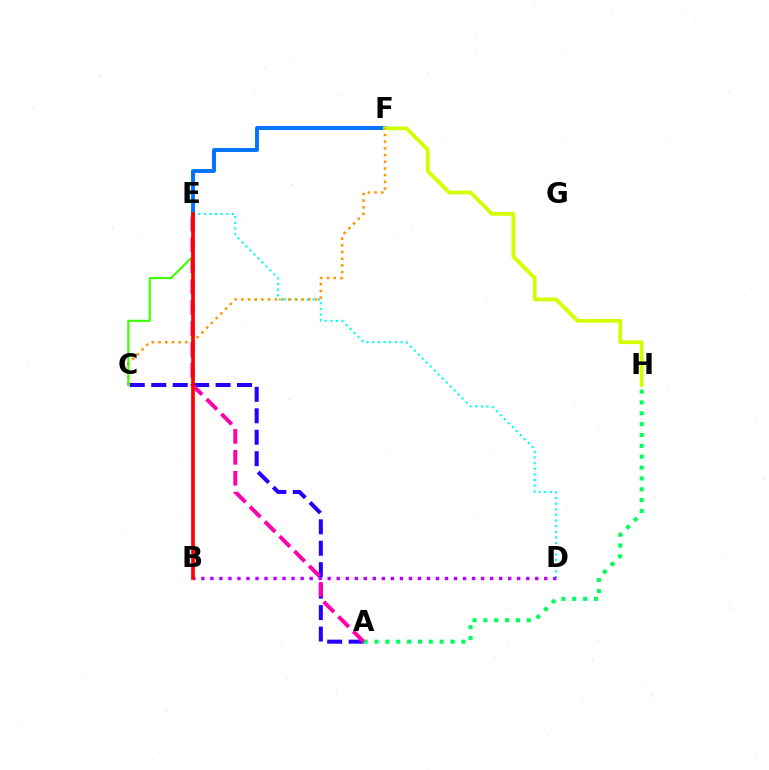{('E', 'F'): [{'color': '#0074ff', 'line_style': 'solid', 'thickness': 2.81}], ('D', 'E'): [{'color': '#00fff6', 'line_style': 'dotted', 'thickness': 1.53}], ('F', 'H'): [{'color': '#d1ff00', 'line_style': 'solid', 'thickness': 2.71}], ('A', 'H'): [{'color': '#00ff5c', 'line_style': 'dotted', 'thickness': 2.95}], ('C', 'F'): [{'color': '#ff9400', 'line_style': 'dotted', 'thickness': 1.82}], ('B', 'D'): [{'color': '#b900ff', 'line_style': 'dotted', 'thickness': 2.45}], ('C', 'E'): [{'color': '#3dff00', 'line_style': 'solid', 'thickness': 1.54}], ('A', 'C'): [{'color': '#2500ff', 'line_style': 'dashed', 'thickness': 2.91}], ('A', 'E'): [{'color': '#ff00ac', 'line_style': 'dashed', 'thickness': 2.84}], ('B', 'E'): [{'color': '#ff0000', 'line_style': 'solid', 'thickness': 2.66}]}